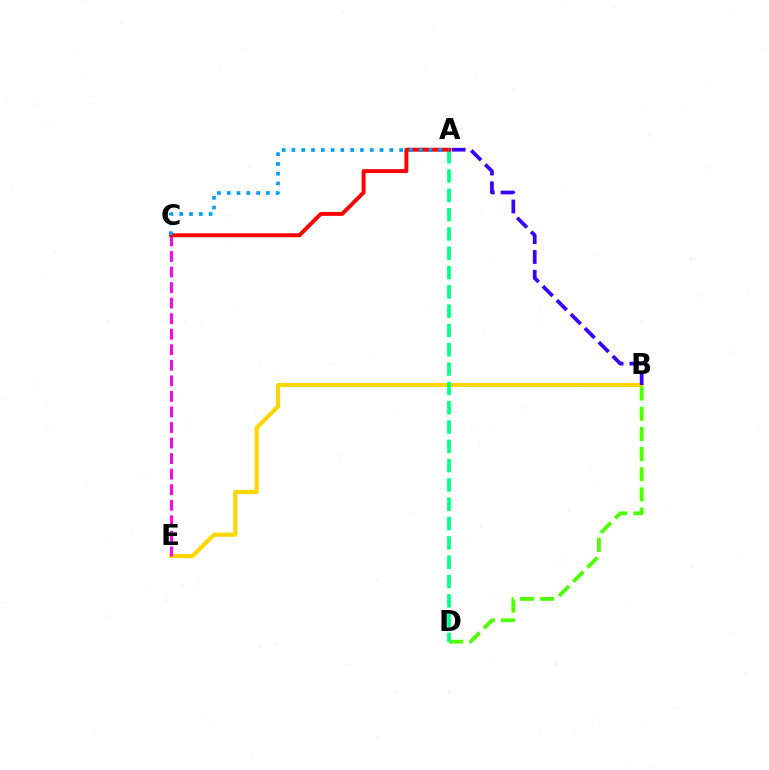{('B', 'E'): [{'color': '#ffd500', 'line_style': 'solid', 'thickness': 2.96}], ('C', 'E'): [{'color': '#ff00ed', 'line_style': 'dashed', 'thickness': 2.11}], ('B', 'D'): [{'color': '#4fff00', 'line_style': 'dashed', 'thickness': 2.74}], ('A', 'D'): [{'color': '#00ff86', 'line_style': 'dashed', 'thickness': 2.62}], ('A', 'C'): [{'color': '#ff0000', 'line_style': 'solid', 'thickness': 2.83}, {'color': '#009eff', 'line_style': 'dotted', 'thickness': 2.66}], ('A', 'B'): [{'color': '#3700ff', 'line_style': 'dashed', 'thickness': 2.69}]}